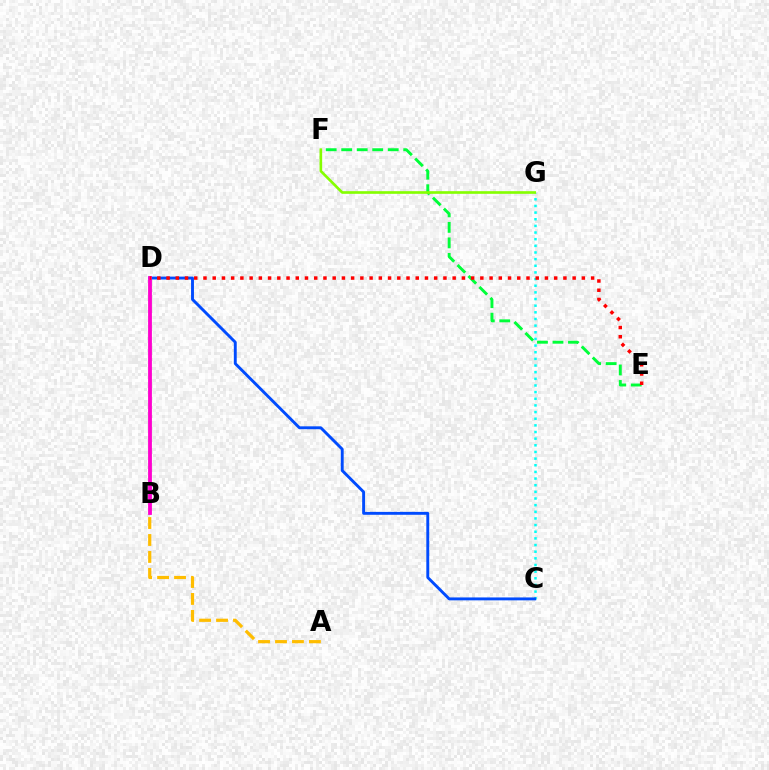{('A', 'B'): [{'color': '#ffbd00', 'line_style': 'dashed', 'thickness': 2.3}], ('C', 'G'): [{'color': '#00fff6', 'line_style': 'dotted', 'thickness': 1.81}], ('C', 'D'): [{'color': '#004bff', 'line_style': 'solid', 'thickness': 2.09}], ('B', 'D'): [{'color': '#7200ff', 'line_style': 'solid', 'thickness': 1.55}, {'color': '#ff00cf', 'line_style': 'solid', 'thickness': 2.73}], ('E', 'F'): [{'color': '#00ff39', 'line_style': 'dashed', 'thickness': 2.11}], ('F', 'G'): [{'color': '#84ff00', 'line_style': 'solid', 'thickness': 1.91}], ('D', 'E'): [{'color': '#ff0000', 'line_style': 'dotted', 'thickness': 2.51}]}